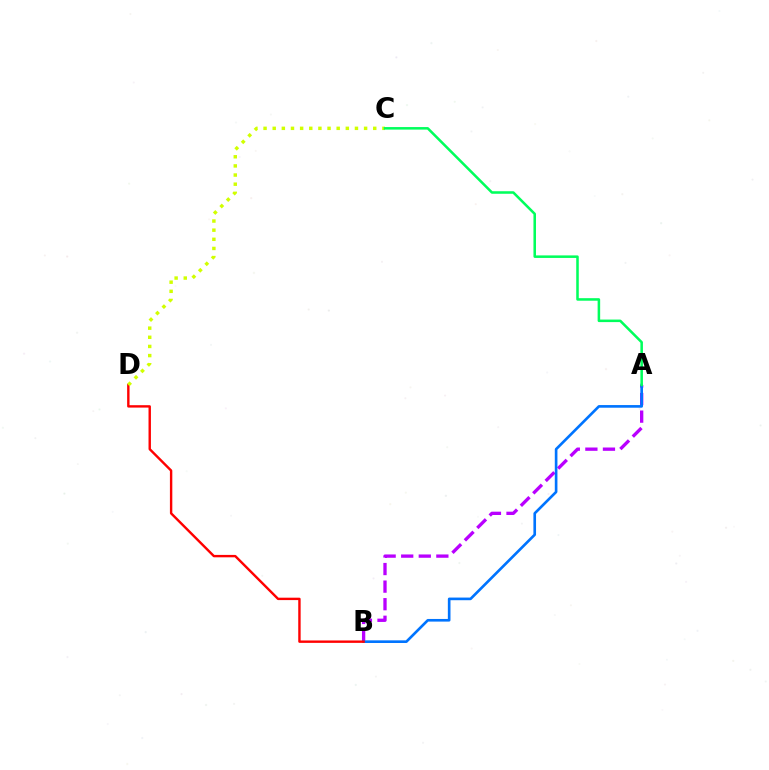{('A', 'B'): [{'color': '#b900ff', 'line_style': 'dashed', 'thickness': 2.39}, {'color': '#0074ff', 'line_style': 'solid', 'thickness': 1.9}], ('B', 'D'): [{'color': '#ff0000', 'line_style': 'solid', 'thickness': 1.73}], ('C', 'D'): [{'color': '#d1ff00', 'line_style': 'dotted', 'thickness': 2.48}], ('A', 'C'): [{'color': '#00ff5c', 'line_style': 'solid', 'thickness': 1.83}]}